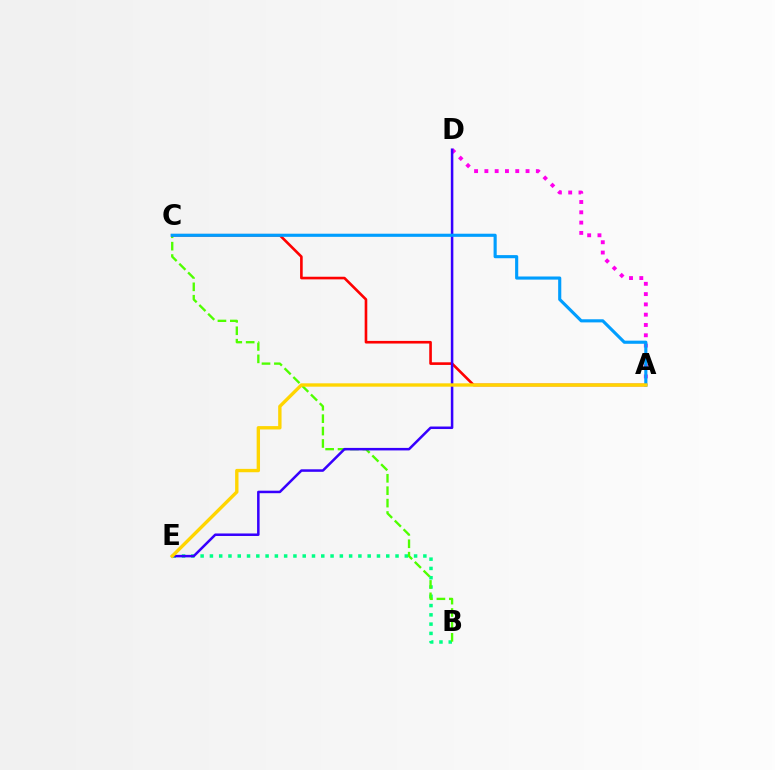{('A', 'D'): [{'color': '#ff00ed', 'line_style': 'dotted', 'thickness': 2.8}], ('B', 'E'): [{'color': '#00ff86', 'line_style': 'dotted', 'thickness': 2.52}], ('B', 'C'): [{'color': '#4fff00', 'line_style': 'dashed', 'thickness': 1.69}], ('A', 'C'): [{'color': '#ff0000', 'line_style': 'solid', 'thickness': 1.89}, {'color': '#009eff', 'line_style': 'solid', 'thickness': 2.25}], ('D', 'E'): [{'color': '#3700ff', 'line_style': 'solid', 'thickness': 1.81}], ('A', 'E'): [{'color': '#ffd500', 'line_style': 'solid', 'thickness': 2.42}]}